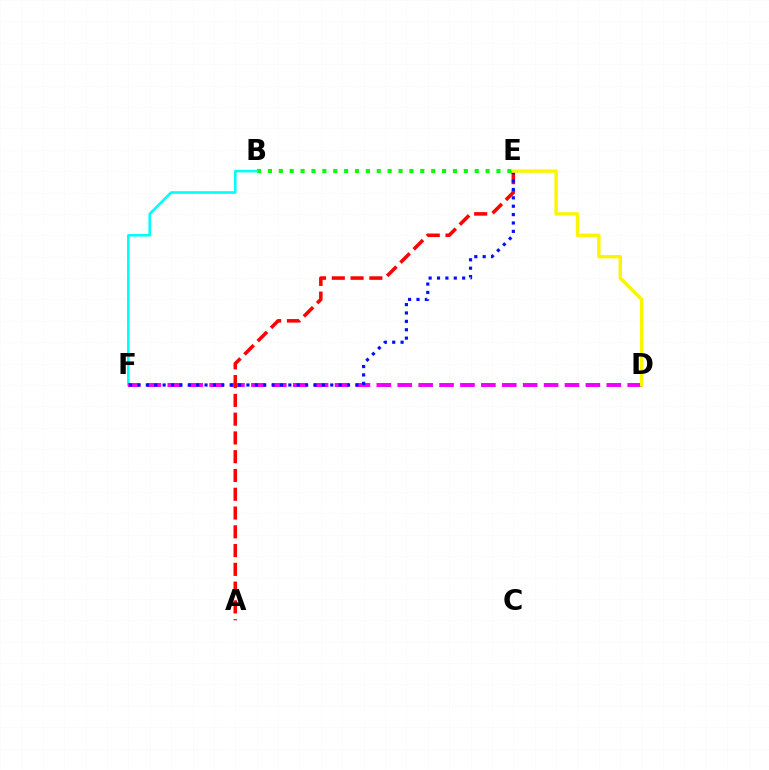{('B', 'E'): [{'color': '#08ff00', 'line_style': 'dotted', 'thickness': 2.96}], ('B', 'F'): [{'color': '#00fff6', 'line_style': 'solid', 'thickness': 1.88}], ('D', 'F'): [{'color': '#ee00ff', 'line_style': 'dashed', 'thickness': 2.84}], ('A', 'E'): [{'color': '#ff0000', 'line_style': 'dashed', 'thickness': 2.55}], ('E', 'F'): [{'color': '#0010ff', 'line_style': 'dotted', 'thickness': 2.28}], ('D', 'E'): [{'color': '#fcf500', 'line_style': 'solid', 'thickness': 2.46}]}